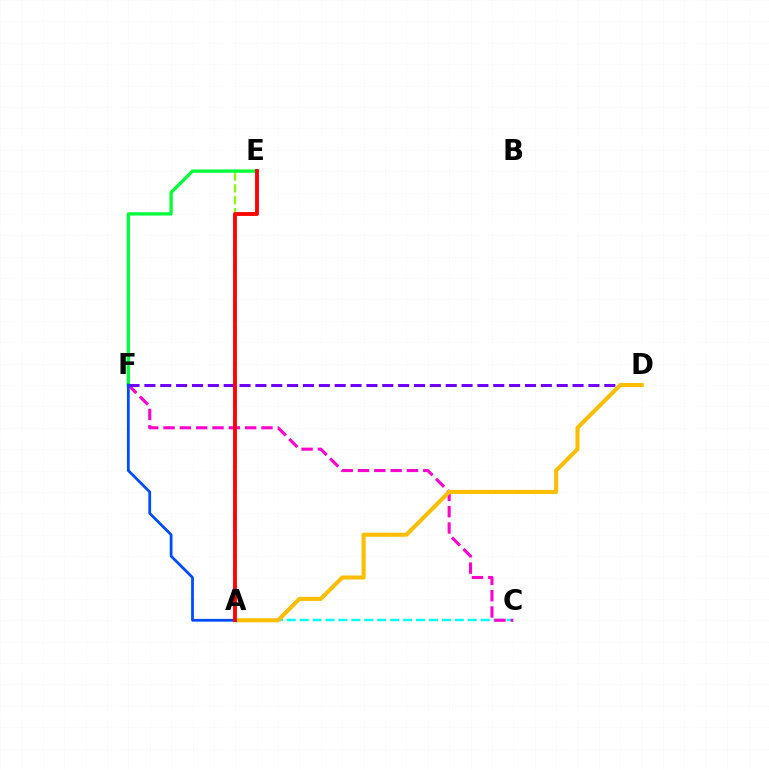{('A', 'C'): [{'color': '#00fff6', 'line_style': 'dashed', 'thickness': 1.76}], ('C', 'F'): [{'color': '#ff00cf', 'line_style': 'dashed', 'thickness': 2.22}], ('A', 'E'): [{'color': '#84ff00', 'line_style': 'dashed', 'thickness': 1.6}, {'color': '#ff0000', 'line_style': 'solid', 'thickness': 2.76}], ('E', 'F'): [{'color': '#00ff39', 'line_style': 'solid', 'thickness': 2.36}], ('D', 'F'): [{'color': '#7200ff', 'line_style': 'dashed', 'thickness': 2.15}], ('A', 'D'): [{'color': '#ffbd00', 'line_style': 'solid', 'thickness': 2.92}], ('A', 'F'): [{'color': '#004bff', 'line_style': 'solid', 'thickness': 2.0}]}